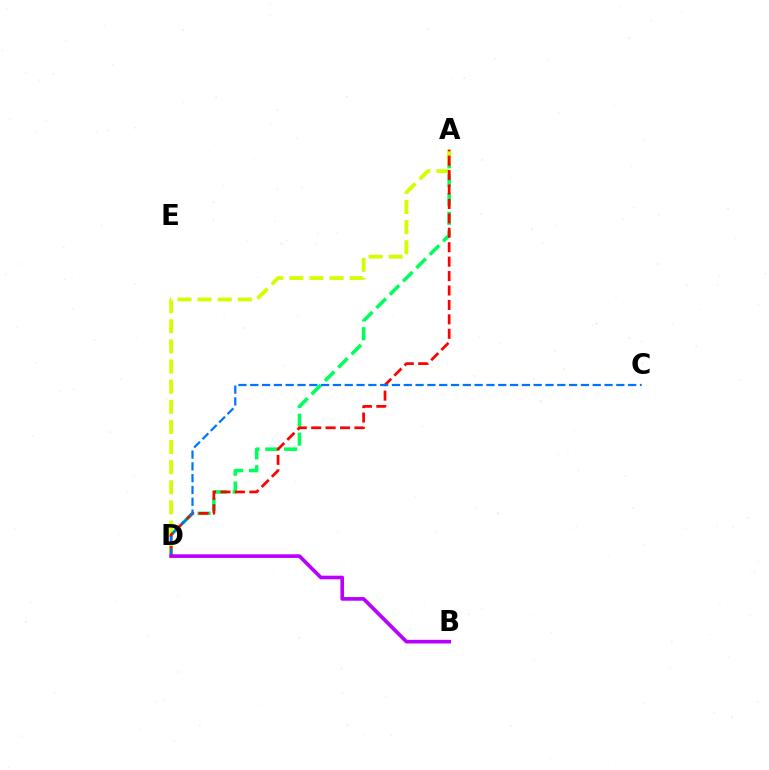{('A', 'D'): [{'color': '#00ff5c', 'line_style': 'dashed', 'thickness': 2.56}, {'color': '#d1ff00', 'line_style': 'dashed', 'thickness': 2.73}, {'color': '#ff0000', 'line_style': 'dashed', 'thickness': 1.96}], ('C', 'D'): [{'color': '#0074ff', 'line_style': 'dashed', 'thickness': 1.6}], ('B', 'D'): [{'color': '#b900ff', 'line_style': 'solid', 'thickness': 2.62}]}